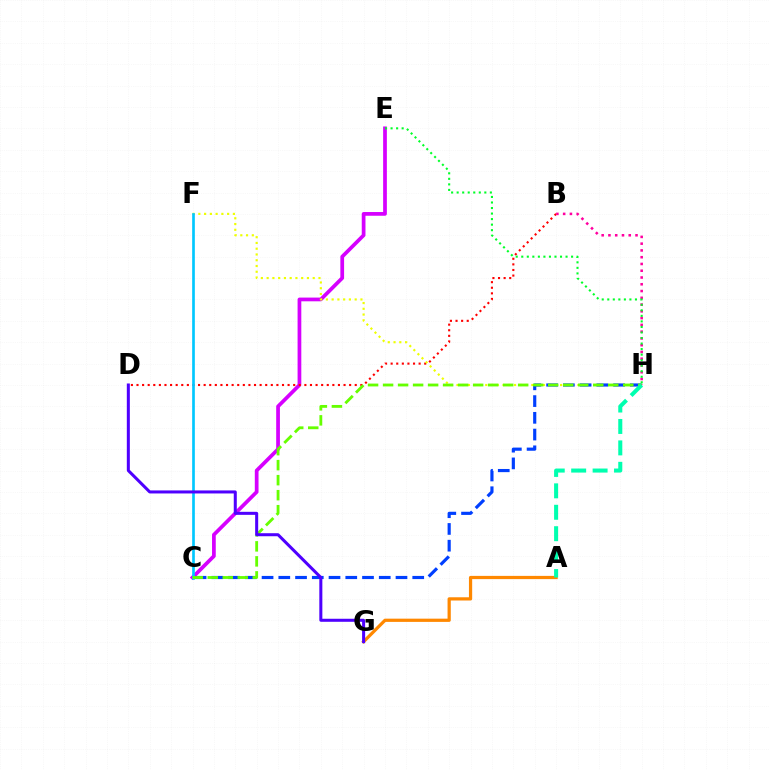{('C', 'E'): [{'color': '#d600ff', 'line_style': 'solid', 'thickness': 2.68}], ('B', 'D'): [{'color': '#ff0000', 'line_style': 'dotted', 'thickness': 1.52}], ('F', 'H'): [{'color': '#eeff00', 'line_style': 'dotted', 'thickness': 1.56}], ('C', 'H'): [{'color': '#003fff', 'line_style': 'dashed', 'thickness': 2.27}, {'color': '#66ff00', 'line_style': 'dashed', 'thickness': 2.04}], ('A', 'G'): [{'color': '#ff8800', 'line_style': 'solid', 'thickness': 2.32}], ('C', 'F'): [{'color': '#00c7ff', 'line_style': 'solid', 'thickness': 1.92}], ('B', 'H'): [{'color': '#ff00a0', 'line_style': 'dotted', 'thickness': 1.84}], ('A', 'H'): [{'color': '#00ffaf', 'line_style': 'dashed', 'thickness': 2.91}], ('E', 'H'): [{'color': '#00ff27', 'line_style': 'dotted', 'thickness': 1.5}], ('D', 'G'): [{'color': '#4f00ff', 'line_style': 'solid', 'thickness': 2.18}]}